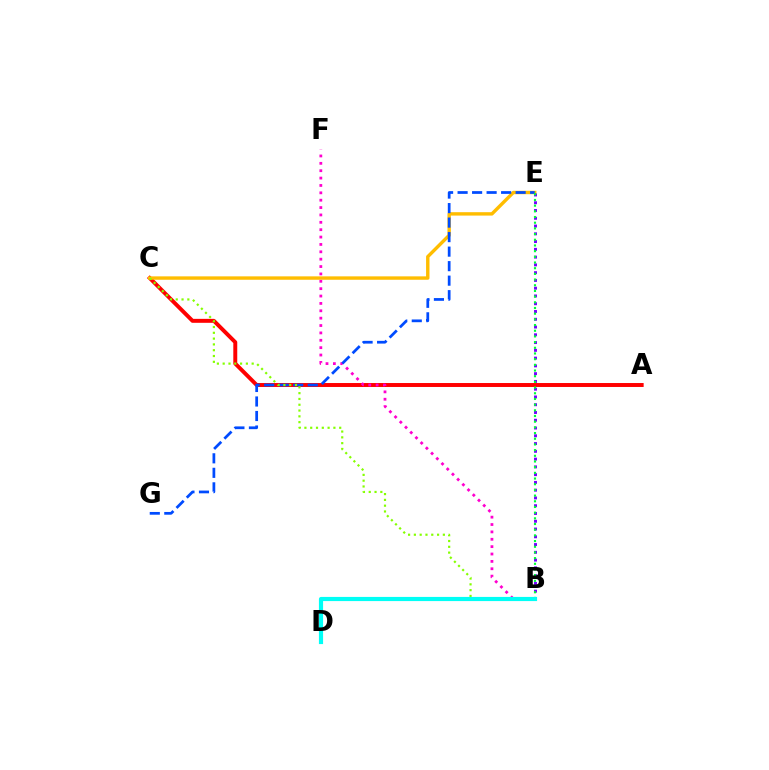{('A', 'C'): [{'color': '#ff0000', 'line_style': 'solid', 'thickness': 2.84}], ('C', 'E'): [{'color': '#ffbd00', 'line_style': 'solid', 'thickness': 2.45}], ('B', 'F'): [{'color': '#ff00cf', 'line_style': 'dotted', 'thickness': 2.0}], ('E', 'G'): [{'color': '#004bff', 'line_style': 'dashed', 'thickness': 1.97}], ('B', 'E'): [{'color': '#7200ff', 'line_style': 'dotted', 'thickness': 2.11}, {'color': '#00ff39', 'line_style': 'dotted', 'thickness': 1.54}], ('B', 'C'): [{'color': '#84ff00', 'line_style': 'dotted', 'thickness': 1.58}], ('B', 'D'): [{'color': '#00fff6', 'line_style': 'solid', 'thickness': 3.0}]}